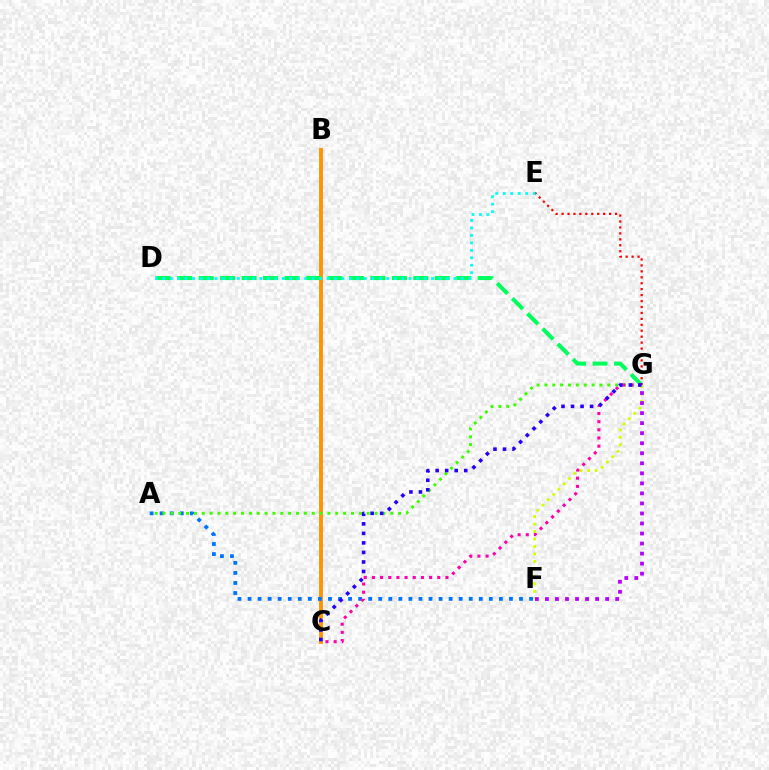{('B', 'C'): [{'color': '#ff9400', 'line_style': 'solid', 'thickness': 2.79}], ('D', 'G'): [{'color': '#00ff5c', 'line_style': 'dashed', 'thickness': 2.92}], ('A', 'F'): [{'color': '#0074ff', 'line_style': 'dotted', 'thickness': 2.73}], ('A', 'G'): [{'color': '#3dff00', 'line_style': 'dotted', 'thickness': 2.13}], ('E', 'G'): [{'color': '#ff0000', 'line_style': 'dotted', 'thickness': 1.61}], ('C', 'G'): [{'color': '#ff00ac', 'line_style': 'dotted', 'thickness': 2.22}, {'color': '#2500ff', 'line_style': 'dotted', 'thickness': 2.59}], ('D', 'E'): [{'color': '#00fff6', 'line_style': 'dotted', 'thickness': 2.03}], ('F', 'G'): [{'color': '#d1ff00', 'line_style': 'dotted', 'thickness': 2.03}, {'color': '#b900ff', 'line_style': 'dotted', 'thickness': 2.73}]}